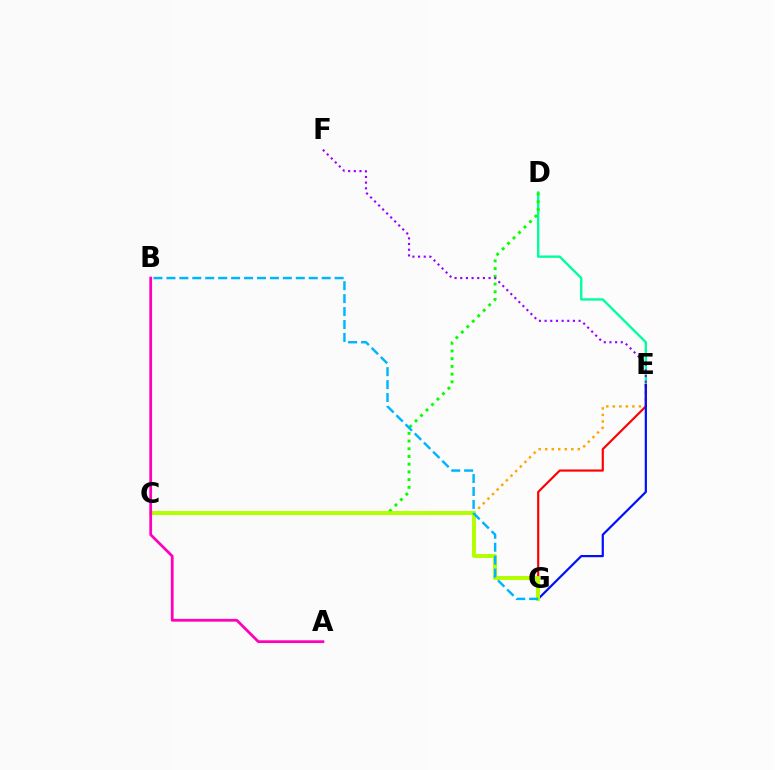{('C', 'E'): [{'color': '#ffa500', 'line_style': 'dotted', 'thickness': 1.77}], ('D', 'E'): [{'color': '#00ff9d', 'line_style': 'solid', 'thickness': 1.71}], ('C', 'D'): [{'color': '#08ff00', 'line_style': 'dotted', 'thickness': 2.1}], ('E', 'G'): [{'color': '#ff0000', 'line_style': 'solid', 'thickness': 1.56}, {'color': '#0010ff', 'line_style': 'solid', 'thickness': 1.59}], ('C', 'G'): [{'color': '#b3ff00', 'line_style': 'solid', 'thickness': 2.86}], ('E', 'F'): [{'color': '#9b00ff', 'line_style': 'dotted', 'thickness': 1.54}], ('B', 'G'): [{'color': '#00b5ff', 'line_style': 'dashed', 'thickness': 1.76}], ('A', 'B'): [{'color': '#ff00bd', 'line_style': 'solid', 'thickness': 1.99}]}